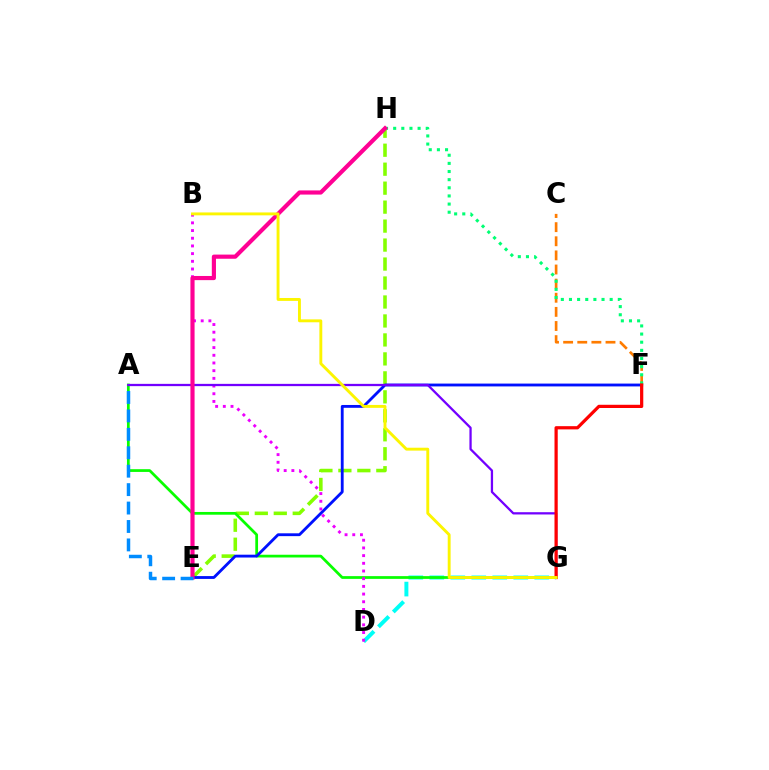{('E', 'H'): [{'color': '#84ff00', 'line_style': 'dashed', 'thickness': 2.58}, {'color': '#ff0094', 'line_style': 'solid', 'thickness': 2.99}], ('D', 'G'): [{'color': '#00fff6', 'line_style': 'dashed', 'thickness': 2.85}], ('A', 'G'): [{'color': '#08ff00', 'line_style': 'solid', 'thickness': 1.98}, {'color': '#7200ff', 'line_style': 'solid', 'thickness': 1.64}], ('E', 'F'): [{'color': '#0010ff', 'line_style': 'solid', 'thickness': 2.04}], ('C', 'F'): [{'color': '#ff7c00', 'line_style': 'dashed', 'thickness': 1.92}], ('B', 'D'): [{'color': '#ee00ff', 'line_style': 'dotted', 'thickness': 2.09}], ('F', 'H'): [{'color': '#00ff74', 'line_style': 'dotted', 'thickness': 2.21}], ('F', 'G'): [{'color': '#ff0000', 'line_style': 'solid', 'thickness': 2.32}], ('B', 'G'): [{'color': '#fcf500', 'line_style': 'solid', 'thickness': 2.09}], ('A', 'E'): [{'color': '#008cff', 'line_style': 'dashed', 'thickness': 2.5}]}